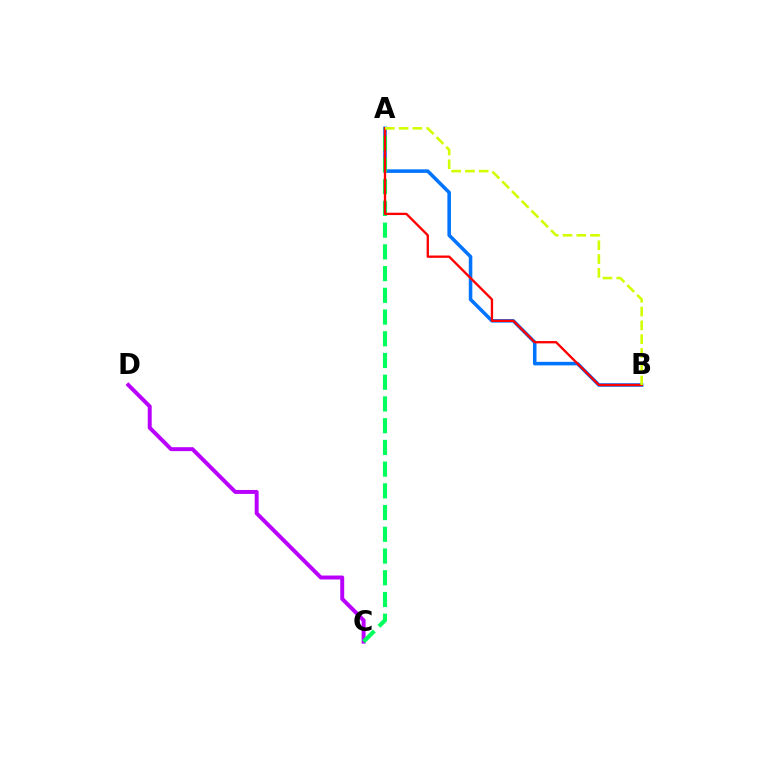{('A', 'B'): [{'color': '#0074ff', 'line_style': 'solid', 'thickness': 2.55}, {'color': '#ff0000', 'line_style': 'solid', 'thickness': 1.68}, {'color': '#d1ff00', 'line_style': 'dashed', 'thickness': 1.87}], ('C', 'D'): [{'color': '#b900ff', 'line_style': 'solid', 'thickness': 2.84}], ('A', 'C'): [{'color': '#00ff5c', 'line_style': 'dashed', 'thickness': 2.95}]}